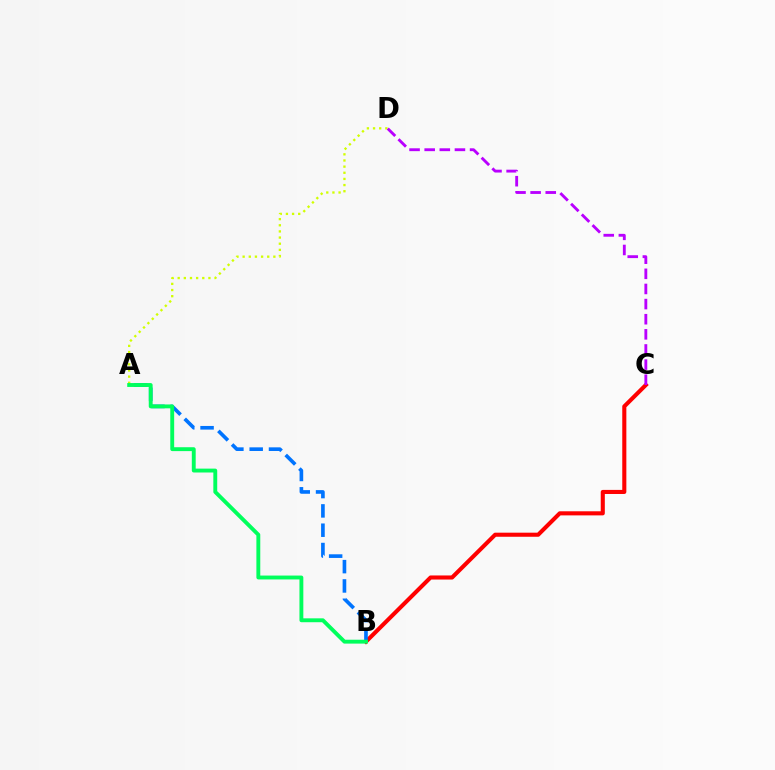{('A', 'D'): [{'color': '#d1ff00', 'line_style': 'dotted', 'thickness': 1.67}], ('B', 'C'): [{'color': '#ff0000', 'line_style': 'solid', 'thickness': 2.94}], ('A', 'B'): [{'color': '#0074ff', 'line_style': 'dashed', 'thickness': 2.62}, {'color': '#00ff5c', 'line_style': 'solid', 'thickness': 2.79}], ('C', 'D'): [{'color': '#b900ff', 'line_style': 'dashed', 'thickness': 2.06}]}